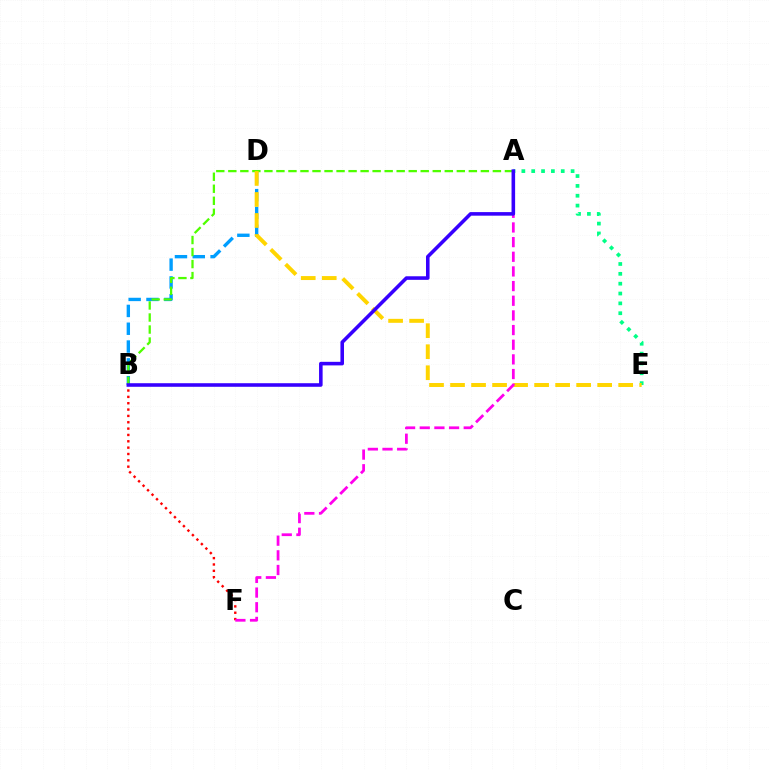{('B', 'D'): [{'color': '#009eff', 'line_style': 'dashed', 'thickness': 2.42}], ('A', 'E'): [{'color': '#00ff86', 'line_style': 'dotted', 'thickness': 2.68}], ('A', 'B'): [{'color': '#4fff00', 'line_style': 'dashed', 'thickness': 1.63}, {'color': '#3700ff', 'line_style': 'solid', 'thickness': 2.57}], ('B', 'F'): [{'color': '#ff0000', 'line_style': 'dotted', 'thickness': 1.72}], ('D', 'E'): [{'color': '#ffd500', 'line_style': 'dashed', 'thickness': 2.86}], ('A', 'F'): [{'color': '#ff00ed', 'line_style': 'dashed', 'thickness': 1.99}]}